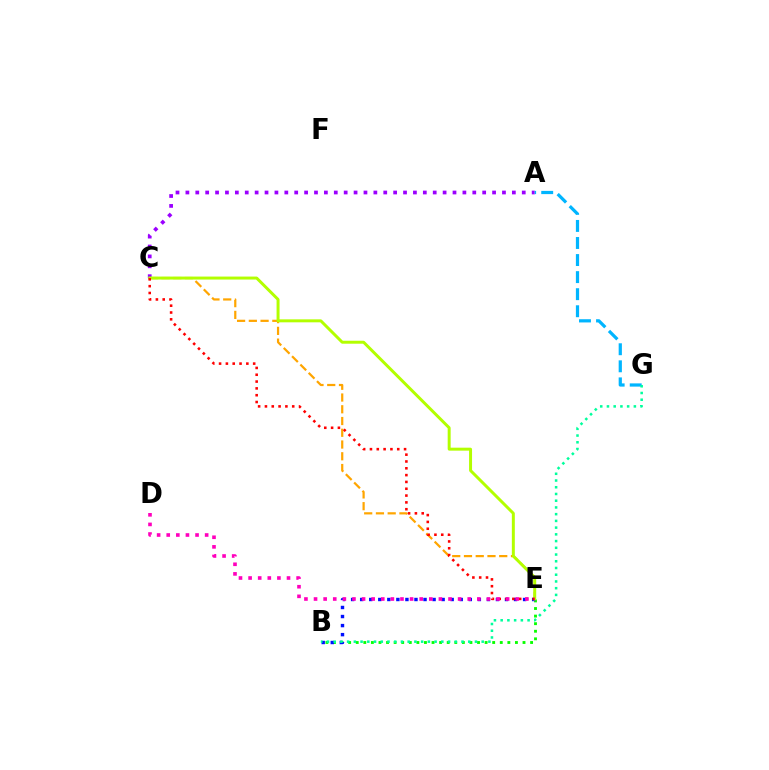{('C', 'E'): [{'color': '#ffa500', 'line_style': 'dashed', 'thickness': 1.6}, {'color': '#b3ff00', 'line_style': 'solid', 'thickness': 2.14}, {'color': '#ff0000', 'line_style': 'dotted', 'thickness': 1.85}], ('A', 'C'): [{'color': '#9b00ff', 'line_style': 'dotted', 'thickness': 2.69}], ('B', 'E'): [{'color': '#08ff00', 'line_style': 'dotted', 'thickness': 2.06}, {'color': '#0010ff', 'line_style': 'dotted', 'thickness': 2.46}], ('A', 'G'): [{'color': '#00b5ff', 'line_style': 'dashed', 'thickness': 2.32}], ('B', 'G'): [{'color': '#00ff9d', 'line_style': 'dotted', 'thickness': 1.83}], ('D', 'E'): [{'color': '#ff00bd', 'line_style': 'dotted', 'thickness': 2.61}]}